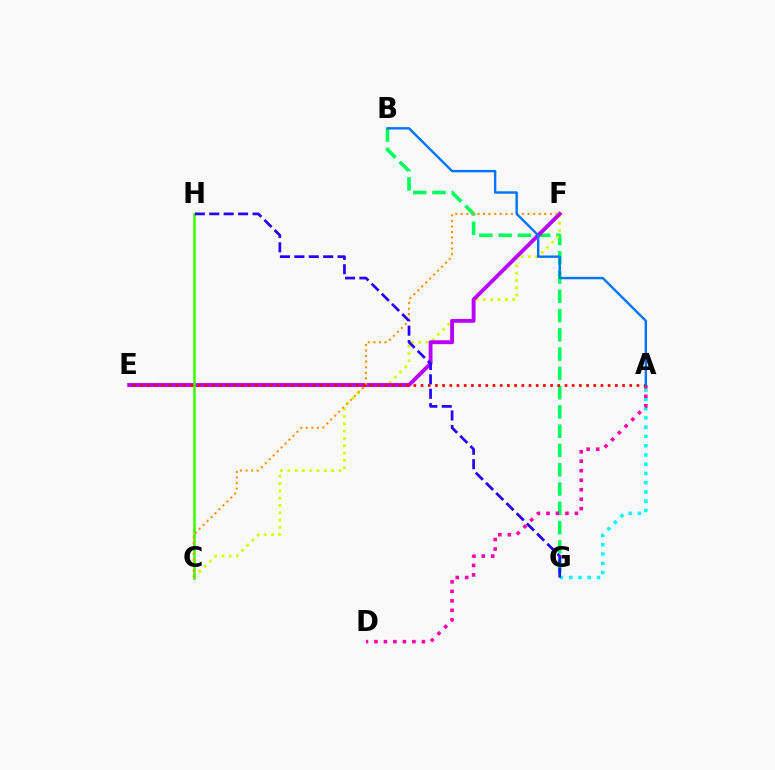{('B', 'G'): [{'color': '#00ff5c', 'line_style': 'dashed', 'thickness': 2.62}], ('C', 'F'): [{'color': '#d1ff00', 'line_style': 'dotted', 'thickness': 1.99}, {'color': '#ff9400', 'line_style': 'dotted', 'thickness': 1.51}], ('E', 'F'): [{'color': '#b900ff', 'line_style': 'solid', 'thickness': 2.79}], ('C', 'H'): [{'color': '#3dff00', 'line_style': 'solid', 'thickness': 1.81}], ('A', 'G'): [{'color': '#00fff6', 'line_style': 'dotted', 'thickness': 2.51}], ('A', 'D'): [{'color': '#ff00ac', 'line_style': 'dotted', 'thickness': 2.58}], ('A', 'E'): [{'color': '#ff0000', 'line_style': 'dotted', 'thickness': 1.96}], ('G', 'H'): [{'color': '#2500ff', 'line_style': 'dashed', 'thickness': 1.96}], ('A', 'B'): [{'color': '#0074ff', 'line_style': 'solid', 'thickness': 1.72}]}